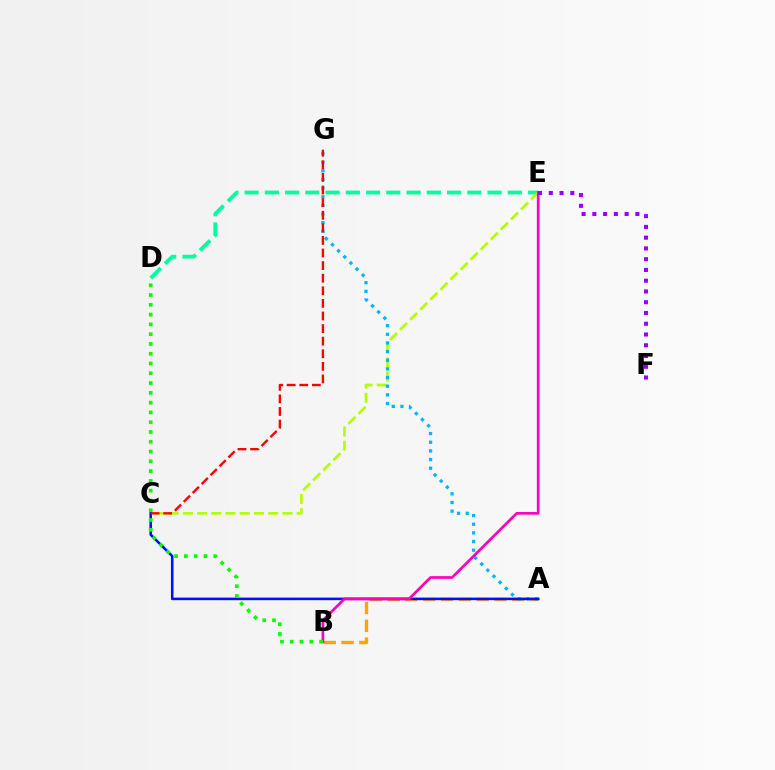{('A', 'B'): [{'color': '#ffa500', 'line_style': 'dashed', 'thickness': 2.42}], ('D', 'E'): [{'color': '#00ff9d', 'line_style': 'dashed', 'thickness': 2.75}], ('C', 'E'): [{'color': '#b3ff00', 'line_style': 'dashed', 'thickness': 1.93}], ('A', 'G'): [{'color': '#00b5ff', 'line_style': 'dotted', 'thickness': 2.35}], ('A', 'C'): [{'color': '#0010ff', 'line_style': 'solid', 'thickness': 1.86}], ('B', 'E'): [{'color': '#ff00bd', 'line_style': 'solid', 'thickness': 1.95}], ('E', 'F'): [{'color': '#9b00ff', 'line_style': 'dotted', 'thickness': 2.92}], ('B', 'D'): [{'color': '#08ff00', 'line_style': 'dotted', 'thickness': 2.66}], ('C', 'G'): [{'color': '#ff0000', 'line_style': 'dashed', 'thickness': 1.71}]}